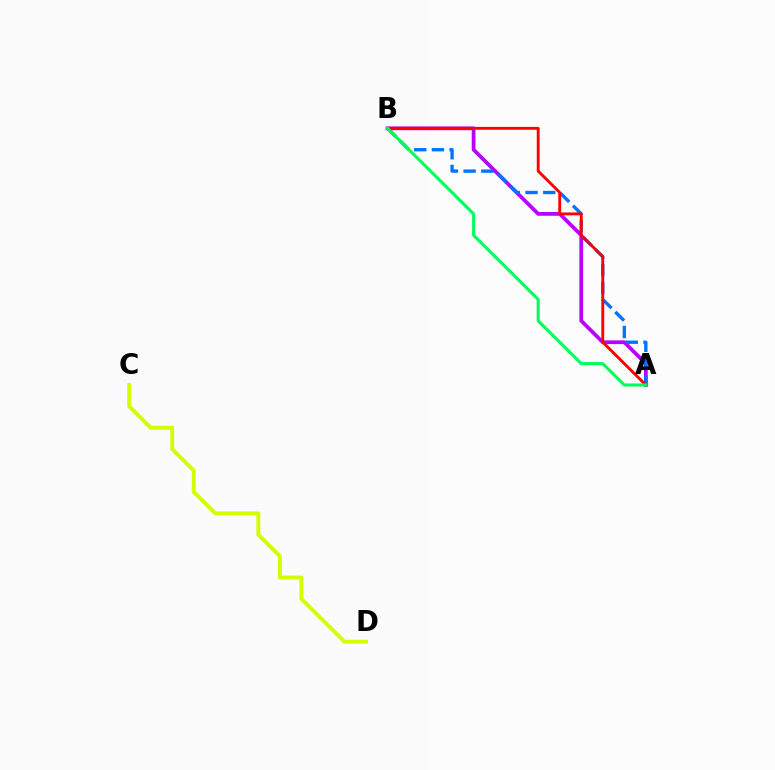{('C', 'D'): [{'color': '#d1ff00', 'line_style': 'solid', 'thickness': 2.79}], ('A', 'B'): [{'color': '#b900ff', 'line_style': 'solid', 'thickness': 2.69}, {'color': '#0074ff', 'line_style': 'dashed', 'thickness': 2.4}, {'color': '#ff0000', 'line_style': 'solid', 'thickness': 2.06}, {'color': '#00ff5c', 'line_style': 'solid', 'thickness': 2.22}]}